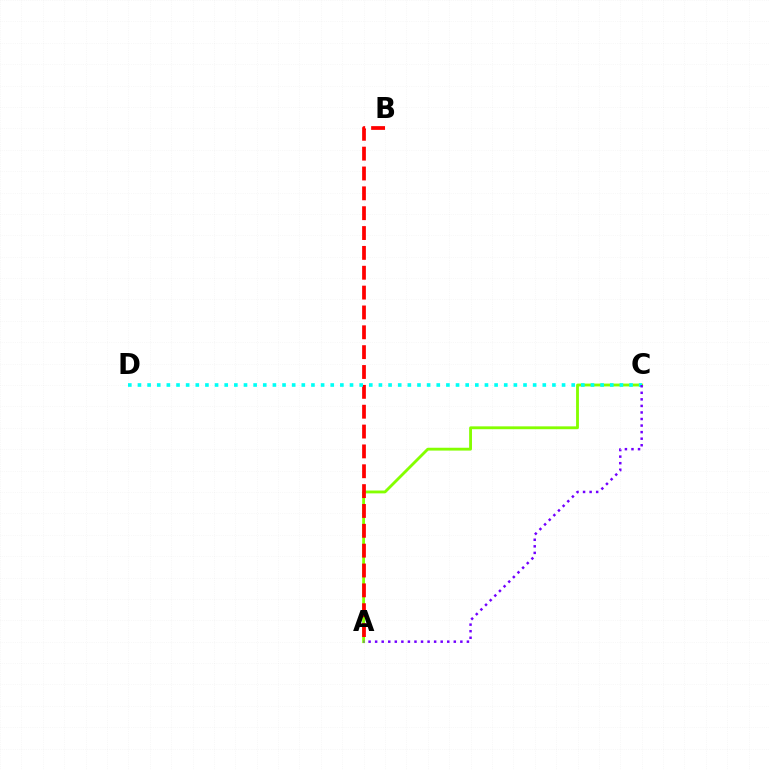{('A', 'C'): [{'color': '#84ff00', 'line_style': 'solid', 'thickness': 2.05}, {'color': '#7200ff', 'line_style': 'dotted', 'thickness': 1.78}], ('A', 'B'): [{'color': '#ff0000', 'line_style': 'dashed', 'thickness': 2.7}], ('C', 'D'): [{'color': '#00fff6', 'line_style': 'dotted', 'thickness': 2.62}]}